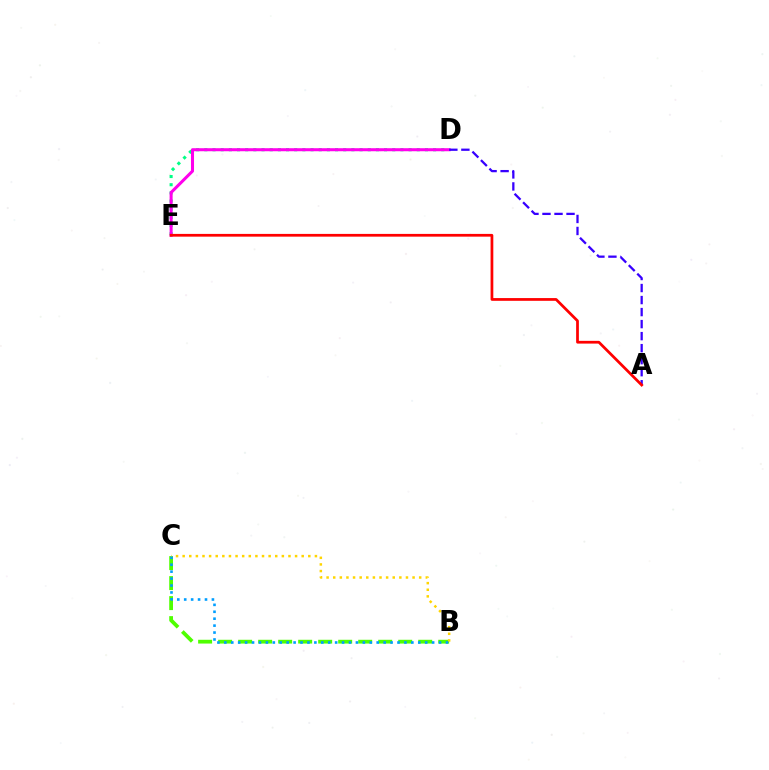{('D', 'E'): [{'color': '#00ff86', 'line_style': 'dotted', 'thickness': 2.22}, {'color': '#ff00ed', 'line_style': 'solid', 'thickness': 2.19}], ('B', 'C'): [{'color': '#4fff00', 'line_style': 'dashed', 'thickness': 2.72}, {'color': '#ffd500', 'line_style': 'dotted', 'thickness': 1.8}, {'color': '#009eff', 'line_style': 'dotted', 'thickness': 1.88}], ('A', 'D'): [{'color': '#3700ff', 'line_style': 'dashed', 'thickness': 1.63}], ('A', 'E'): [{'color': '#ff0000', 'line_style': 'solid', 'thickness': 1.98}]}